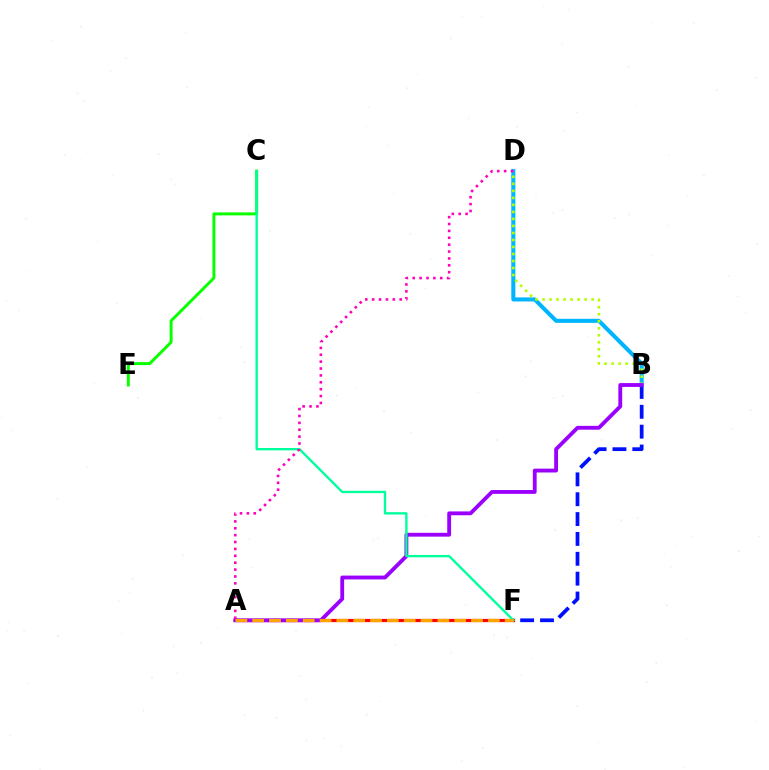{('B', 'F'): [{'color': '#0010ff', 'line_style': 'dashed', 'thickness': 2.7}], ('A', 'F'): [{'color': '#ff0000', 'line_style': 'solid', 'thickness': 2.31}, {'color': '#ffa500', 'line_style': 'dashed', 'thickness': 2.29}], ('B', 'D'): [{'color': '#00b5ff', 'line_style': 'solid', 'thickness': 2.92}, {'color': '#b3ff00', 'line_style': 'dotted', 'thickness': 1.91}], ('C', 'E'): [{'color': '#08ff00', 'line_style': 'solid', 'thickness': 2.13}], ('A', 'B'): [{'color': '#9b00ff', 'line_style': 'solid', 'thickness': 2.76}], ('C', 'F'): [{'color': '#00ff9d', 'line_style': 'solid', 'thickness': 1.7}], ('A', 'D'): [{'color': '#ff00bd', 'line_style': 'dotted', 'thickness': 1.87}]}